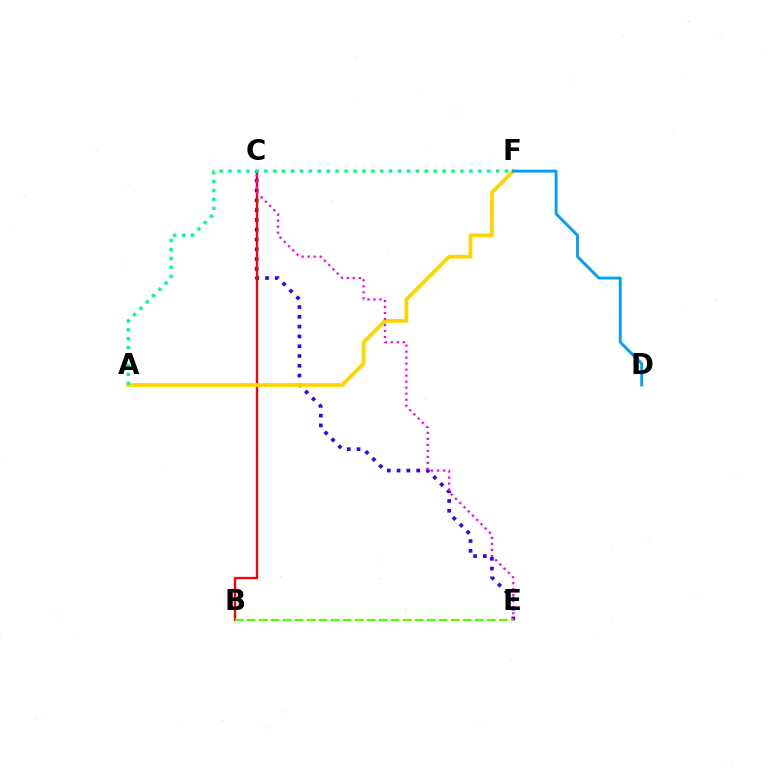{('C', 'E'): [{'color': '#3700ff', 'line_style': 'dotted', 'thickness': 2.66}, {'color': '#ff00ed', 'line_style': 'dotted', 'thickness': 1.63}], ('B', 'C'): [{'color': '#ff0000', 'line_style': 'solid', 'thickness': 1.68}], ('A', 'F'): [{'color': '#ffd500', 'line_style': 'solid', 'thickness': 2.72}, {'color': '#00ff86', 'line_style': 'dotted', 'thickness': 2.42}], ('B', 'E'): [{'color': '#4fff00', 'line_style': 'dashed', 'thickness': 1.63}], ('D', 'F'): [{'color': '#009eff', 'line_style': 'solid', 'thickness': 2.06}]}